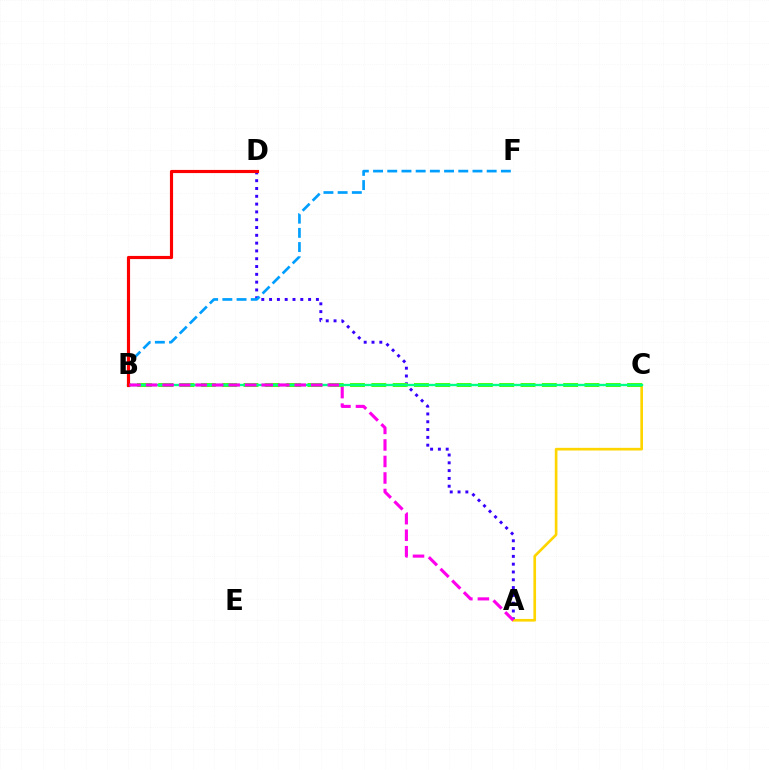{('A', 'D'): [{'color': '#3700ff', 'line_style': 'dotted', 'thickness': 2.12}], ('A', 'C'): [{'color': '#ffd500', 'line_style': 'solid', 'thickness': 1.91}], ('B', 'F'): [{'color': '#009eff', 'line_style': 'dashed', 'thickness': 1.93}], ('B', 'C'): [{'color': '#4fff00', 'line_style': 'dashed', 'thickness': 2.9}, {'color': '#00ff86', 'line_style': 'solid', 'thickness': 1.7}], ('B', 'D'): [{'color': '#ff0000', 'line_style': 'solid', 'thickness': 2.27}], ('A', 'B'): [{'color': '#ff00ed', 'line_style': 'dashed', 'thickness': 2.24}]}